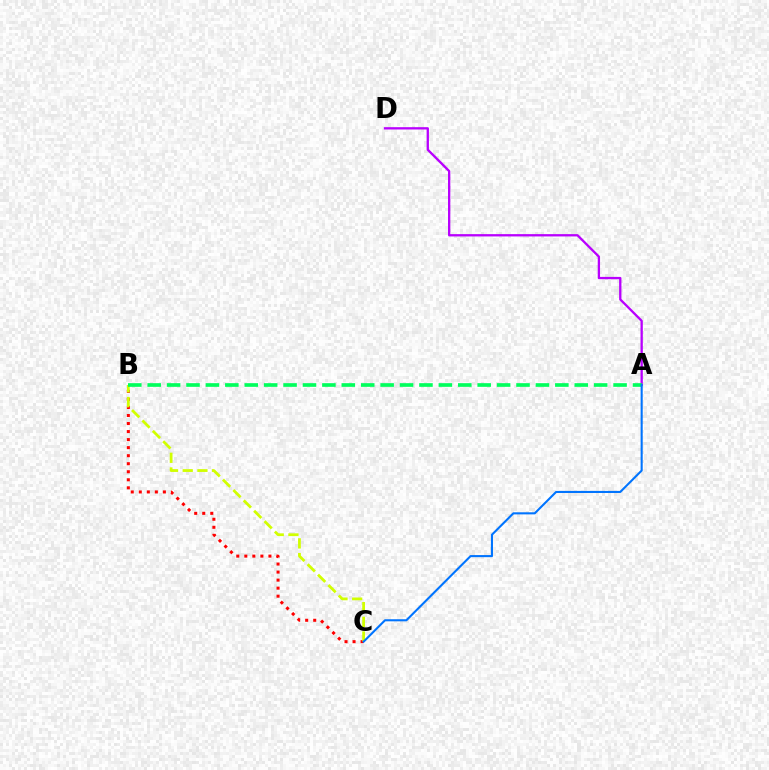{('A', 'D'): [{'color': '#b900ff', 'line_style': 'solid', 'thickness': 1.66}], ('B', 'C'): [{'color': '#ff0000', 'line_style': 'dotted', 'thickness': 2.18}, {'color': '#d1ff00', 'line_style': 'dashed', 'thickness': 2.0}], ('A', 'B'): [{'color': '#00ff5c', 'line_style': 'dashed', 'thickness': 2.64}], ('A', 'C'): [{'color': '#0074ff', 'line_style': 'solid', 'thickness': 1.5}]}